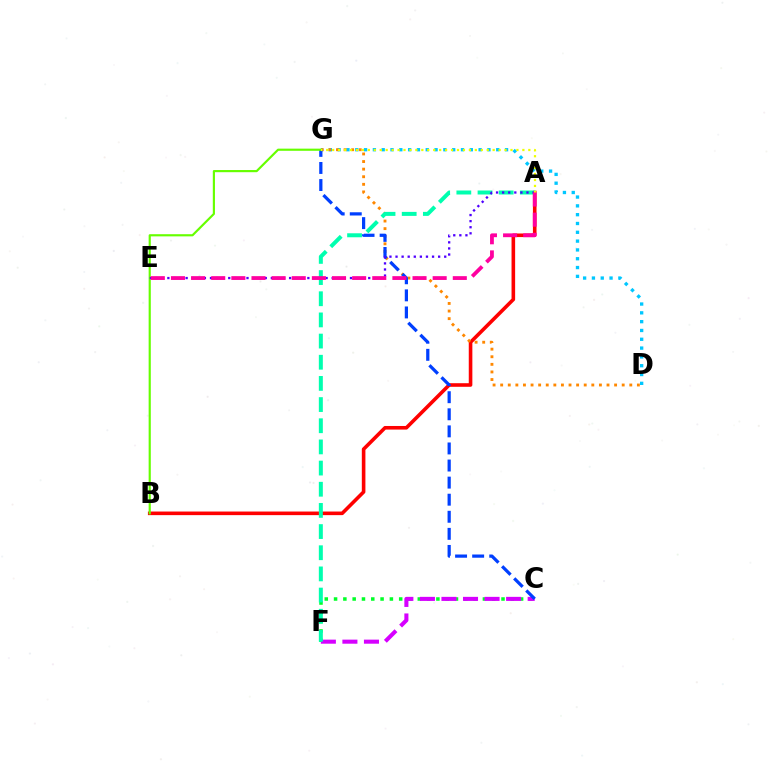{('A', 'B'): [{'color': '#ff0000', 'line_style': 'solid', 'thickness': 2.59}], ('D', 'G'): [{'color': '#00c7ff', 'line_style': 'dotted', 'thickness': 2.39}, {'color': '#ff8800', 'line_style': 'dotted', 'thickness': 2.06}], ('C', 'F'): [{'color': '#00ff27', 'line_style': 'dotted', 'thickness': 2.53}, {'color': '#d600ff', 'line_style': 'dashed', 'thickness': 2.93}], ('C', 'G'): [{'color': '#003fff', 'line_style': 'dashed', 'thickness': 2.32}], ('B', 'G'): [{'color': '#66ff00', 'line_style': 'solid', 'thickness': 1.56}], ('A', 'F'): [{'color': '#00ffaf', 'line_style': 'dashed', 'thickness': 2.88}], ('A', 'E'): [{'color': '#4f00ff', 'line_style': 'dotted', 'thickness': 1.65}, {'color': '#ff00a0', 'line_style': 'dashed', 'thickness': 2.73}], ('A', 'G'): [{'color': '#eeff00', 'line_style': 'dotted', 'thickness': 1.61}]}